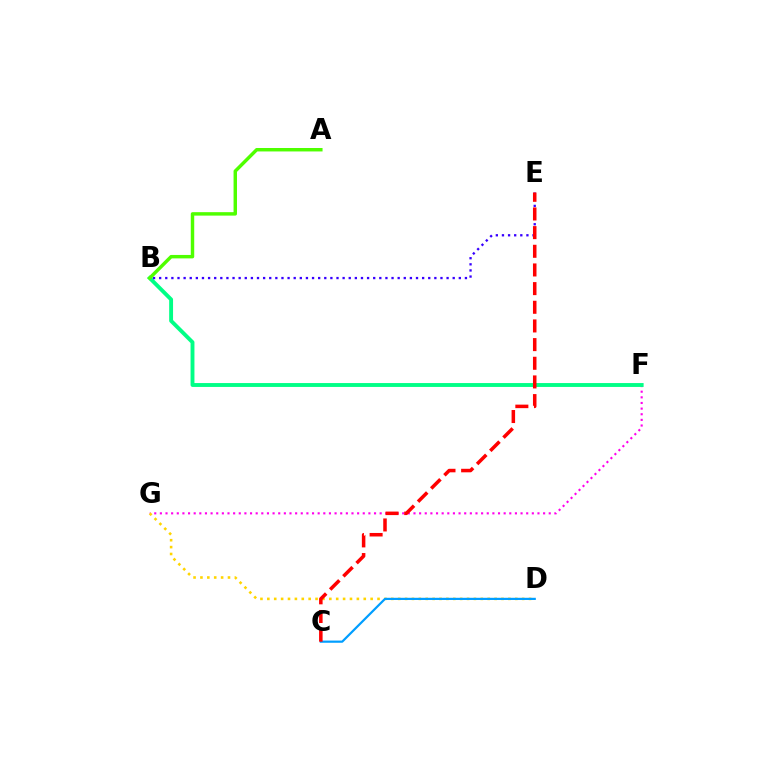{('F', 'G'): [{'color': '#ff00ed', 'line_style': 'dotted', 'thickness': 1.53}], ('B', 'F'): [{'color': '#00ff86', 'line_style': 'solid', 'thickness': 2.79}], ('B', 'E'): [{'color': '#3700ff', 'line_style': 'dotted', 'thickness': 1.66}], ('D', 'G'): [{'color': '#ffd500', 'line_style': 'dotted', 'thickness': 1.87}], ('A', 'B'): [{'color': '#4fff00', 'line_style': 'solid', 'thickness': 2.48}], ('C', 'D'): [{'color': '#009eff', 'line_style': 'solid', 'thickness': 1.59}], ('C', 'E'): [{'color': '#ff0000', 'line_style': 'dashed', 'thickness': 2.54}]}